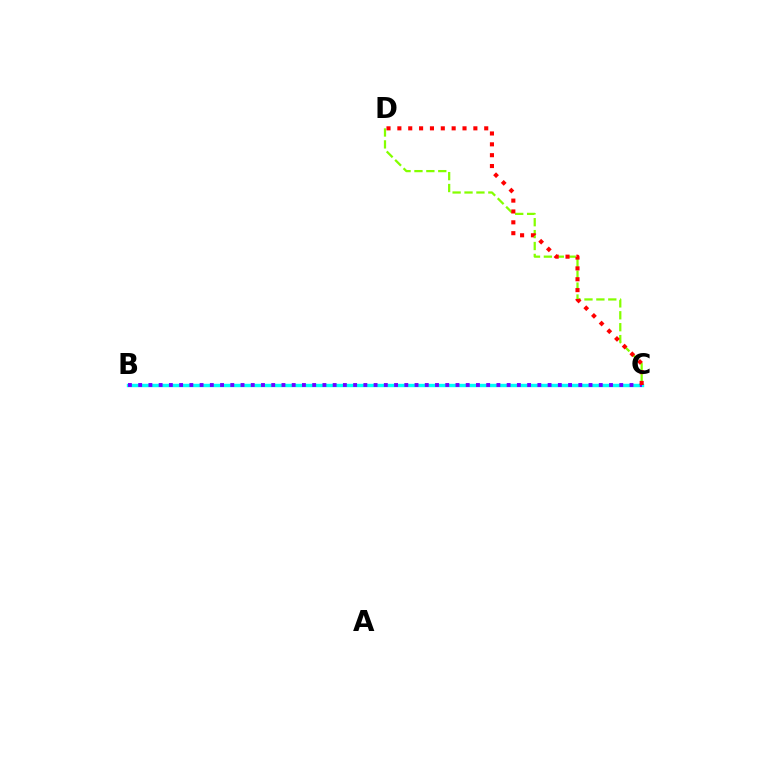{('B', 'C'): [{'color': '#00fff6', 'line_style': 'solid', 'thickness': 2.44}, {'color': '#7200ff', 'line_style': 'dotted', 'thickness': 2.78}], ('C', 'D'): [{'color': '#84ff00', 'line_style': 'dashed', 'thickness': 1.62}, {'color': '#ff0000', 'line_style': 'dotted', 'thickness': 2.95}]}